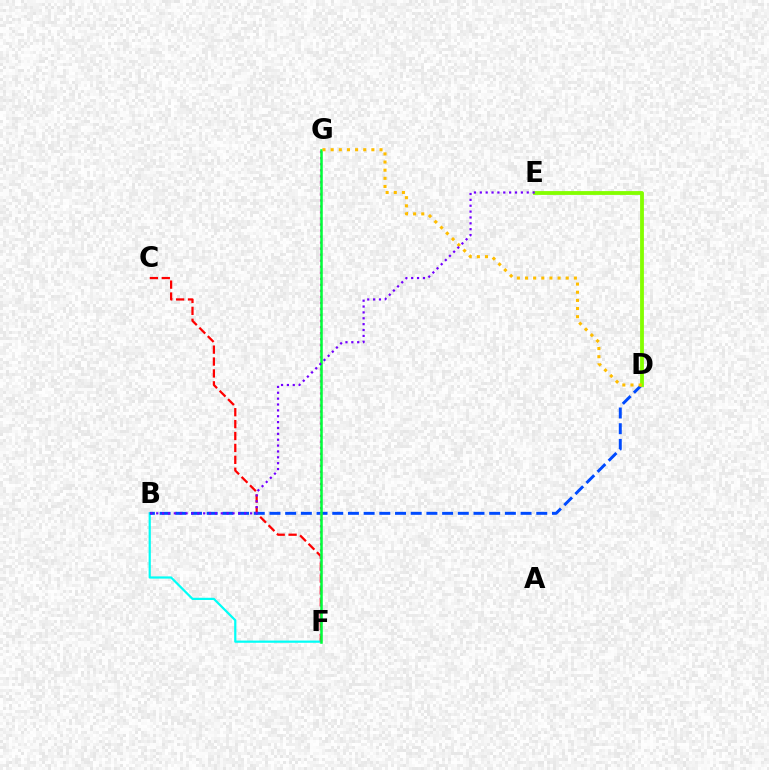{('C', 'F'): [{'color': '#ff0000', 'line_style': 'dashed', 'thickness': 1.62}], ('B', 'F'): [{'color': '#00fff6', 'line_style': 'solid', 'thickness': 1.59}], ('B', 'D'): [{'color': '#004bff', 'line_style': 'dashed', 'thickness': 2.13}], ('D', 'E'): [{'color': '#84ff00', 'line_style': 'solid', 'thickness': 2.75}], ('F', 'G'): [{'color': '#ff00cf', 'line_style': 'dotted', 'thickness': 1.64}, {'color': '#00ff39', 'line_style': 'solid', 'thickness': 1.82}], ('D', 'G'): [{'color': '#ffbd00', 'line_style': 'dotted', 'thickness': 2.21}], ('B', 'E'): [{'color': '#7200ff', 'line_style': 'dotted', 'thickness': 1.59}]}